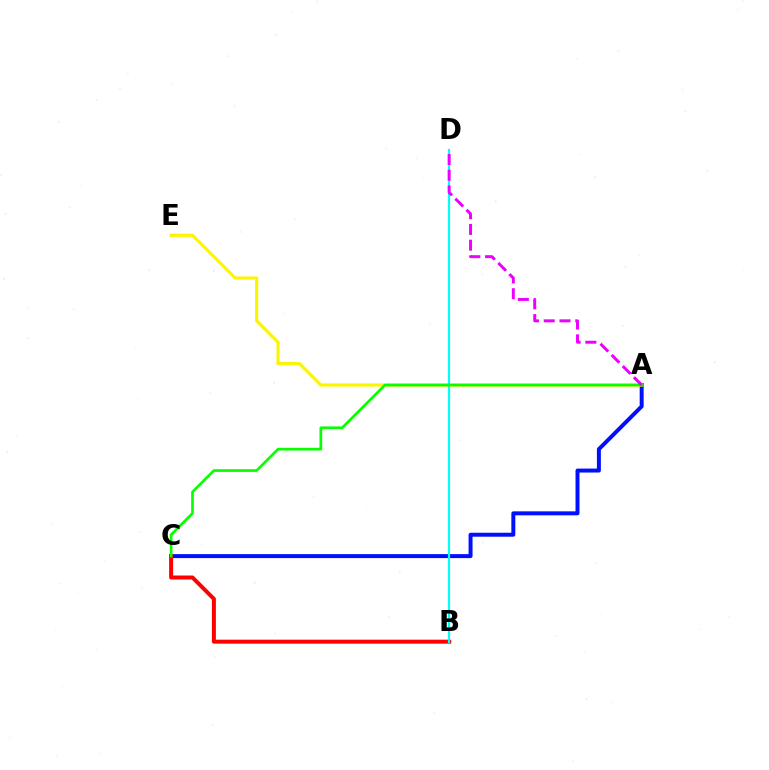{('A', 'C'): [{'color': '#0010ff', 'line_style': 'solid', 'thickness': 2.86}, {'color': '#08ff00', 'line_style': 'solid', 'thickness': 1.95}], ('A', 'E'): [{'color': '#fcf500', 'line_style': 'solid', 'thickness': 2.27}], ('B', 'C'): [{'color': '#ff0000', 'line_style': 'solid', 'thickness': 2.87}], ('B', 'D'): [{'color': '#00fff6', 'line_style': 'solid', 'thickness': 1.56}], ('A', 'D'): [{'color': '#ee00ff', 'line_style': 'dashed', 'thickness': 2.14}]}